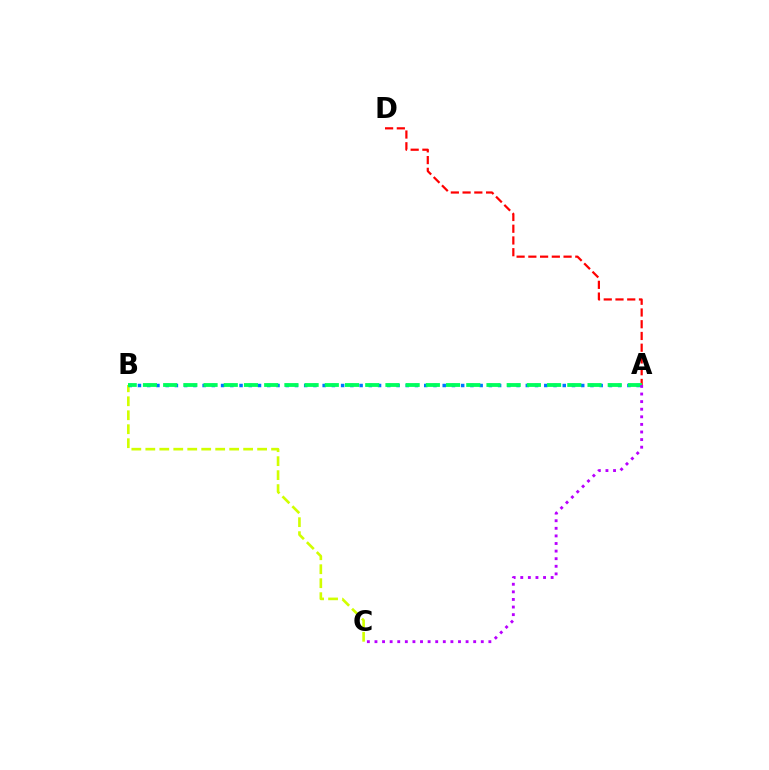{('B', 'C'): [{'color': '#d1ff00', 'line_style': 'dashed', 'thickness': 1.9}], ('A', 'D'): [{'color': '#ff0000', 'line_style': 'dashed', 'thickness': 1.59}], ('A', 'B'): [{'color': '#0074ff', 'line_style': 'dotted', 'thickness': 2.51}, {'color': '#00ff5c', 'line_style': 'dashed', 'thickness': 2.75}], ('A', 'C'): [{'color': '#b900ff', 'line_style': 'dotted', 'thickness': 2.06}]}